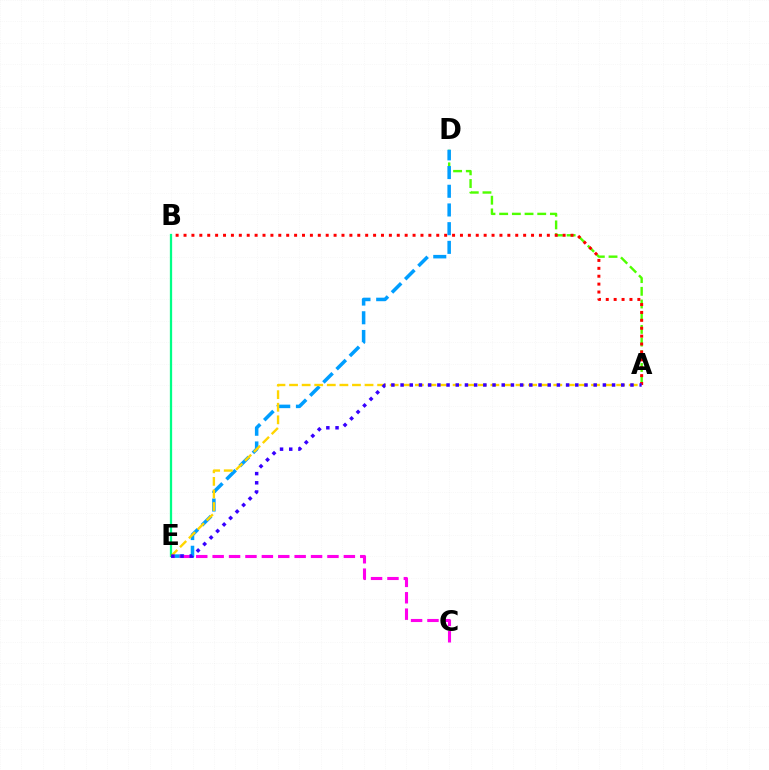{('A', 'D'): [{'color': '#4fff00', 'line_style': 'dashed', 'thickness': 1.72}], ('A', 'B'): [{'color': '#ff0000', 'line_style': 'dotted', 'thickness': 2.15}], ('D', 'E'): [{'color': '#009eff', 'line_style': 'dashed', 'thickness': 2.54}], ('B', 'E'): [{'color': '#00ff86', 'line_style': 'solid', 'thickness': 1.64}], ('A', 'E'): [{'color': '#ffd500', 'line_style': 'dashed', 'thickness': 1.71}, {'color': '#3700ff', 'line_style': 'dotted', 'thickness': 2.5}], ('C', 'E'): [{'color': '#ff00ed', 'line_style': 'dashed', 'thickness': 2.23}]}